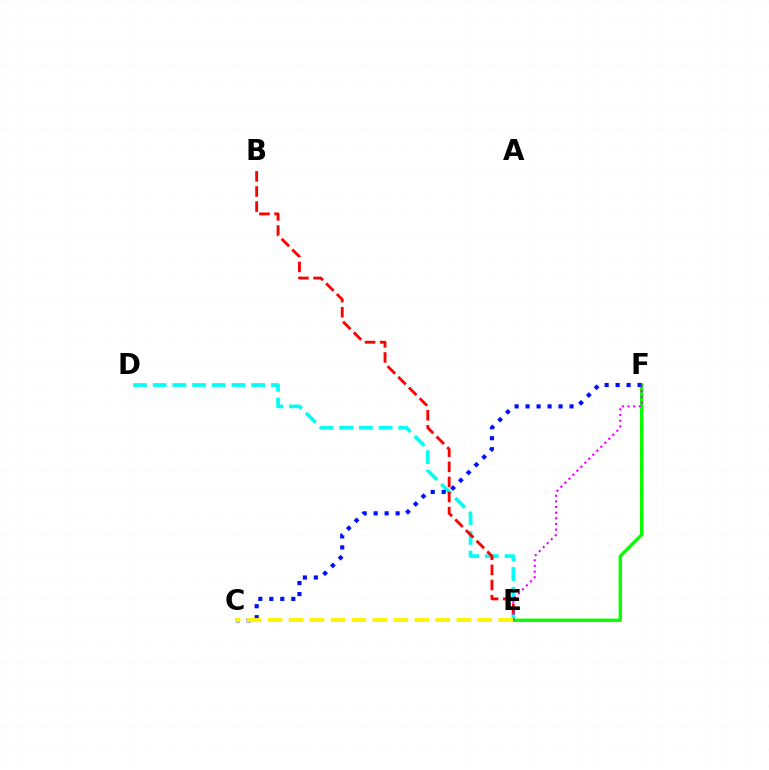{('D', 'E'): [{'color': '#00fff6', 'line_style': 'dashed', 'thickness': 2.68}], ('B', 'E'): [{'color': '#ff0000', 'line_style': 'dashed', 'thickness': 2.05}], ('E', 'F'): [{'color': '#08ff00', 'line_style': 'solid', 'thickness': 2.43}, {'color': '#ee00ff', 'line_style': 'dotted', 'thickness': 1.53}], ('C', 'F'): [{'color': '#0010ff', 'line_style': 'dotted', 'thickness': 2.99}], ('C', 'E'): [{'color': '#fcf500', 'line_style': 'dashed', 'thickness': 2.85}]}